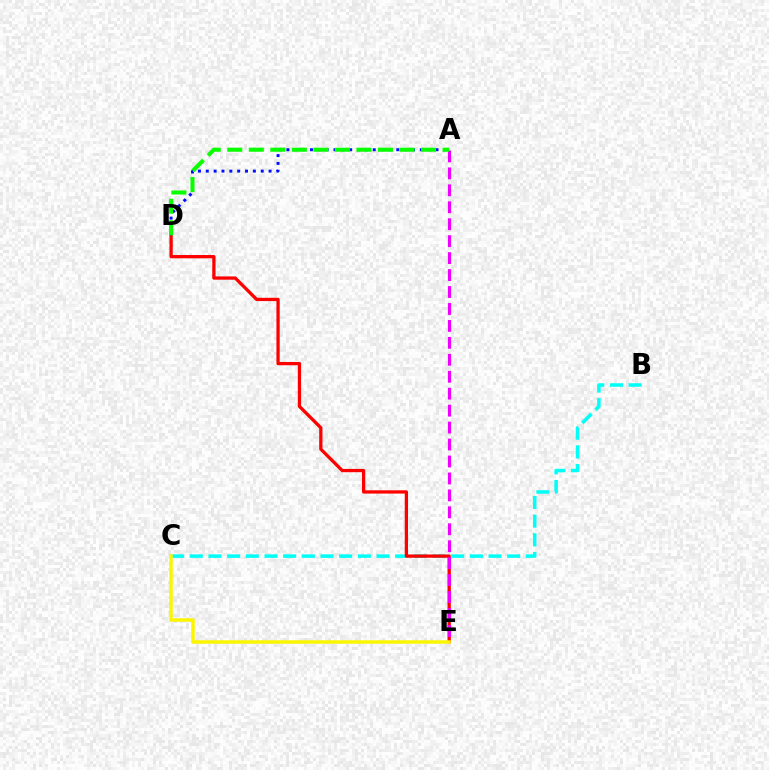{('B', 'C'): [{'color': '#00fff6', 'line_style': 'dashed', 'thickness': 2.54}], ('D', 'E'): [{'color': '#ff0000', 'line_style': 'solid', 'thickness': 2.36}], ('A', 'D'): [{'color': '#0010ff', 'line_style': 'dotted', 'thickness': 2.13}, {'color': '#08ff00', 'line_style': 'dashed', 'thickness': 2.92}], ('A', 'E'): [{'color': '#ee00ff', 'line_style': 'dashed', 'thickness': 2.3}], ('C', 'E'): [{'color': '#fcf500', 'line_style': 'solid', 'thickness': 2.52}]}